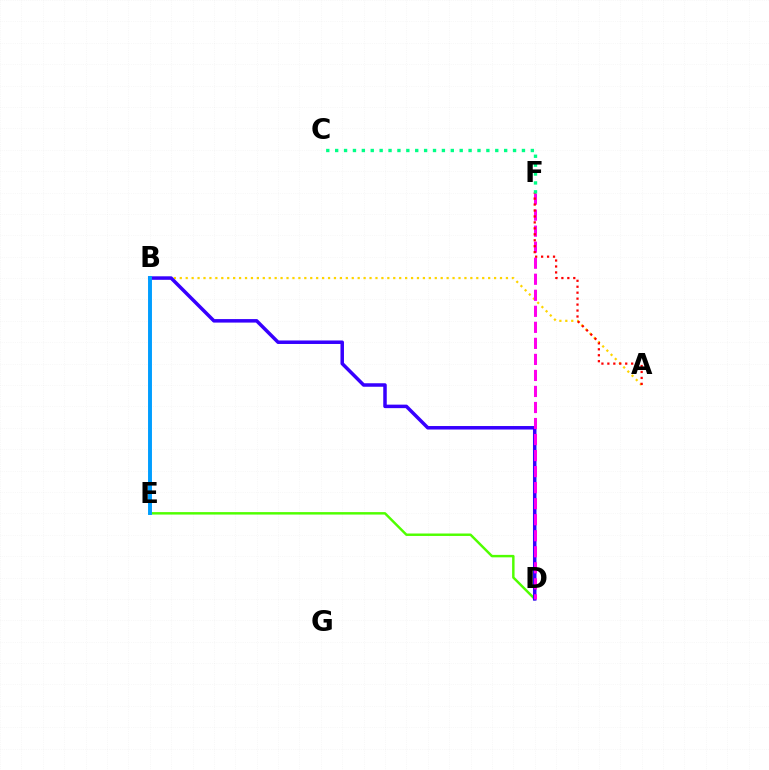{('D', 'E'): [{'color': '#4fff00', 'line_style': 'solid', 'thickness': 1.77}], ('A', 'B'): [{'color': '#ffd500', 'line_style': 'dotted', 'thickness': 1.61}], ('B', 'D'): [{'color': '#3700ff', 'line_style': 'solid', 'thickness': 2.52}], ('D', 'F'): [{'color': '#ff00ed', 'line_style': 'dashed', 'thickness': 2.18}], ('B', 'E'): [{'color': '#009eff', 'line_style': 'solid', 'thickness': 2.82}], ('A', 'F'): [{'color': '#ff0000', 'line_style': 'dotted', 'thickness': 1.62}], ('C', 'F'): [{'color': '#00ff86', 'line_style': 'dotted', 'thickness': 2.42}]}